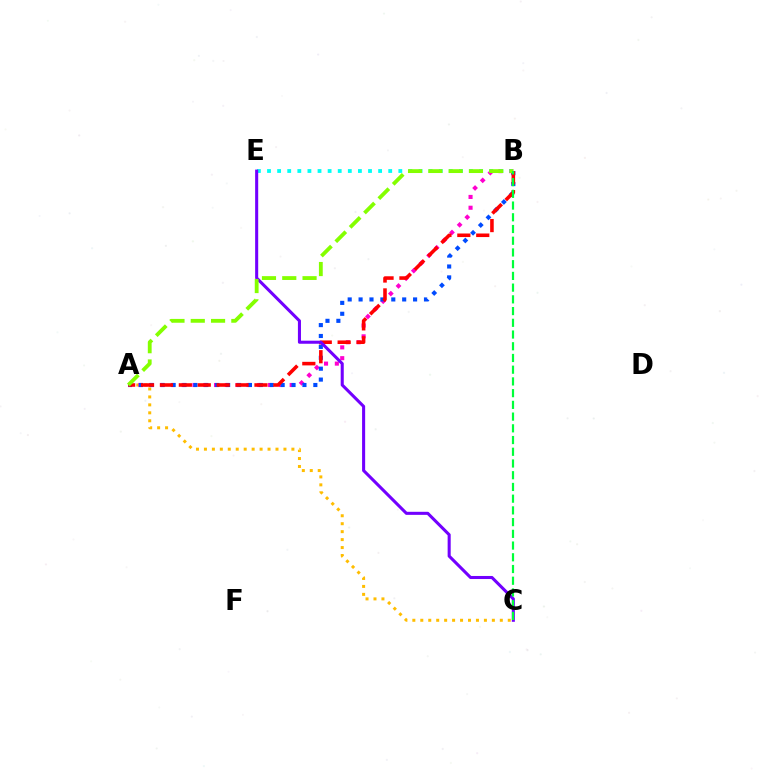{('A', 'C'): [{'color': '#ffbd00', 'line_style': 'dotted', 'thickness': 2.16}], ('A', 'B'): [{'color': '#ff00cf', 'line_style': 'dotted', 'thickness': 2.94}, {'color': '#004bff', 'line_style': 'dotted', 'thickness': 2.96}, {'color': '#ff0000', 'line_style': 'dashed', 'thickness': 2.57}, {'color': '#84ff00', 'line_style': 'dashed', 'thickness': 2.76}], ('B', 'E'): [{'color': '#00fff6', 'line_style': 'dotted', 'thickness': 2.74}], ('C', 'E'): [{'color': '#7200ff', 'line_style': 'solid', 'thickness': 2.21}], ('B', 'C'): [{'color': '#00ff39', 'line_style': 'dashed', 'thickness': 1.59}]}